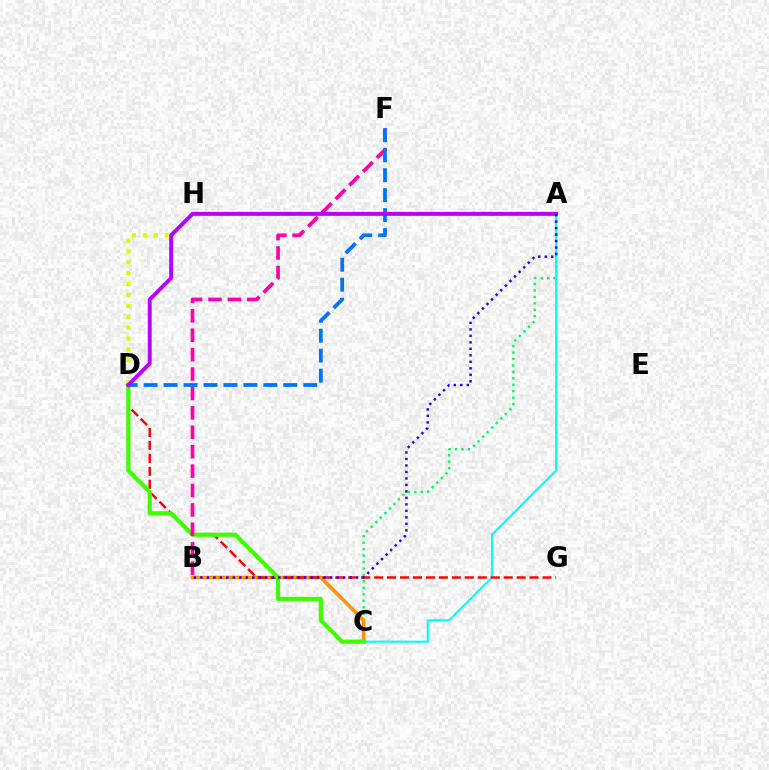{('A', 'C'): [{'color': '#00ff5c', 'line_style': 'dotted', 'thickness': 1.75}, {'color': '#00fff6', 'line_style': 'solid', 'thickness': 1.5}], ('B', 'C'): [{'color': '#ff9400', 'line_style': 'solid', 'thickness': 2.56}], ('D', 'G'): [{'color': '#ff0000', 'line_style': 'dashed', 'thickness': 1.76}], ('D', 'H'): [{'color': '#d1ff00', 'line_style': 'dotted', 'thickness': 2.96}], ('C', 'D'): [{'color': '#3dff00', 'line_style': 'solid', 'thickness': 3.0}], ('B', 'F'): [{'color': '#ff00ac', 'line_style': 'dashed', 'thickness': 2.64}], ('D', 'F'): [{'color': '#0074ff', 'line_style': 'dashed', 'thickness': 2.71}], ('A', 'D'): [{'color': '#b900ff', 'line_style': 'solid', 'thickness': 2.81}], ('A', 'B'): [{'color': '#2500ff', 'line_style': 'dotted', 'thickness': 1.76}]}